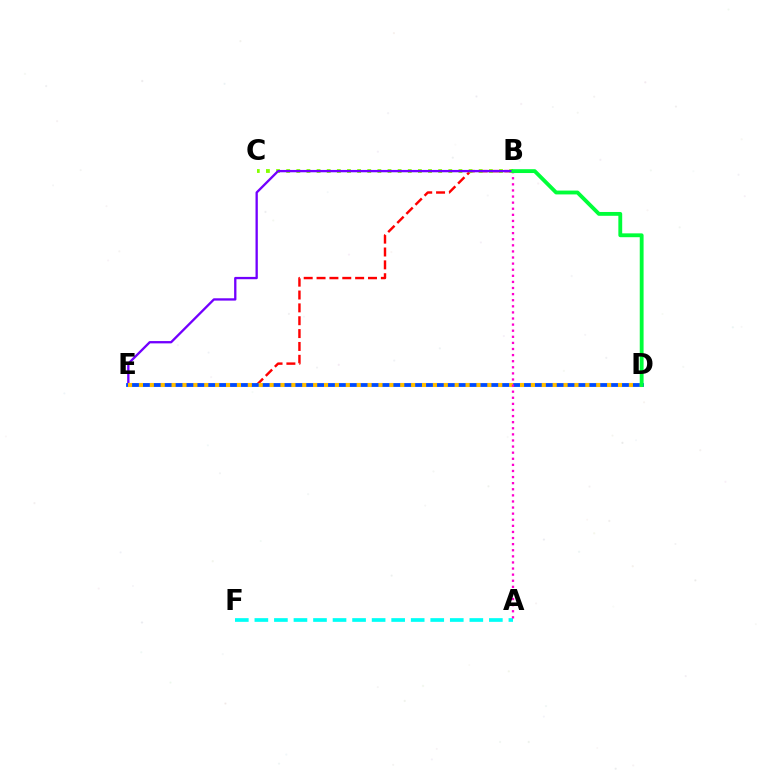{('B', 'E'): [{'color': '#ff0000', 'line_style': 'dashed', 'thickness': 1.75}, {'color': '#7200ff', 'line_style': 'solid', 'thickness': 1.67}], ('B', 'C'): [{'color': '#84ff00', 'line_style': 'dotted', 'thickness': 2.75}], ('A', 'F'): [{'color': '#00fff6', 'line_style': 'dashed', 'thickness': 2.65}], ('D', 'E'): [{'color': '#004bff', 'line_style': 'solid', 'thickness': 2.74}, {'color': '#ffbd00', 'line_style': 'dotted', 'thickness': 2.96}], ('A', 'B'): [{'color': '#ff00cf', 'line_style': 'dotted', 'thickness': 1.66}], ('B', 'D'): [{'color': '#00ff39', 'line_style': 'solid', 'thickness': 2.77}]}